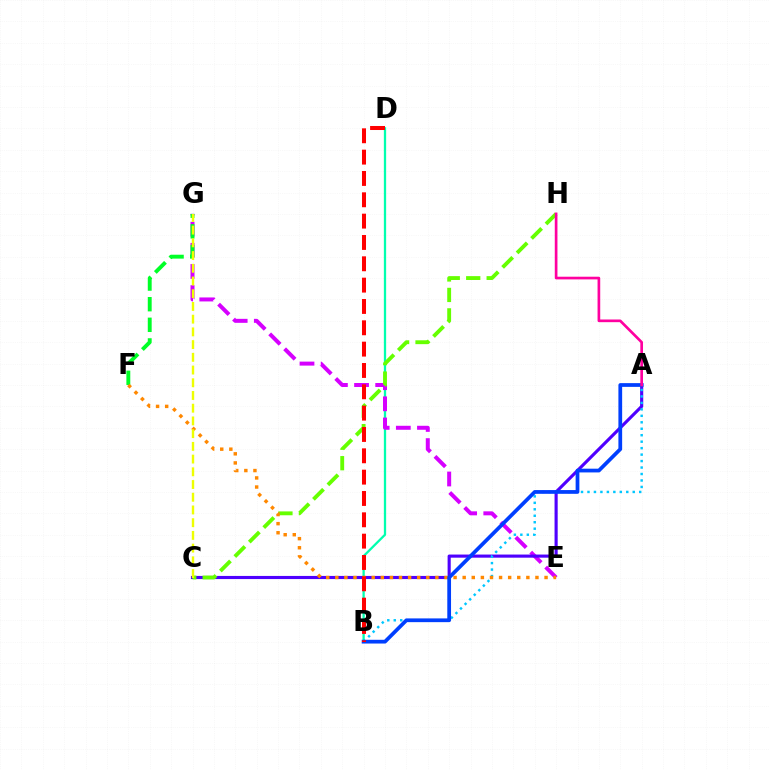{('B', 'D'): [{'color': '#00ffaf', 'line_style': 'solid', 'thickness': 1.64}, {'color': '#ff0000', 'line_style': 'dashed', 'thickness': 2.9}], ('E', 'G'): [{'color': '#d600ff', 'line_style': 'dashed', 'thickness': 2.87}], ('A', 'C'): [{'color': '#4f00ff', 'line_style': 'solid', 'thickness': 2.25}], ('A', 'B'): [{'color': '#00c7ff', 'line_style': 'dotted', 'thickness': 1.76}, {'color': '#003fff', 'line_style': 'solid', 'thickness': 2.69}], ('F', 'G'): [{'color': '#00ff27', 'line_style': 'dashed', 'thickness': 2.8}], ('C', 'H'): [{'color': '#66ff00', 'line_style': 'dashed', 'thickness': 2.78}], ('E', 'F'): [{'color': '#ff8800', 'line_style': 'dotted', 'thickness': 2.47}], ('A', 'H'): [{'color': '#ff00a0', 'line_style': 'solid', 'thickness': 1.93}], ('C', 'G'): [{'color': '#eeff00', 'line_style': 'dashed', 'thickness': 1.73}]}